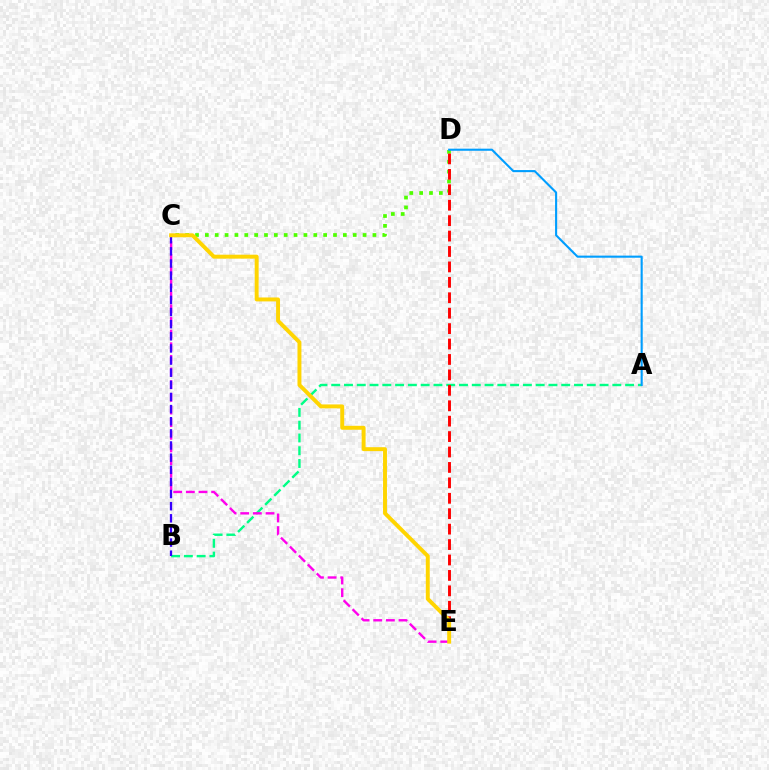{('C', 'D'): [{'color': '#4fff00', 'line_style': 'dotted', 'thickness': 2.68}], ('A', 'B'): [{'color': '#00ff86', 'line_style': 'dashed', 'thickness': 1.74}], ('C', 'E'): [{'color': '#ff00ed', 'line_style': 'dashed', 'thickness': 1.72}, {'color': '#ffd500', 'line_style': 'solid', 'thickness': 2.83}], ('D', 'E'): [{'color': '#ff0000', 'line_style': 'dashed', 'thickness': 2.1}], ('A', 'D'): [{'color': '#009eff', 'line_style': 'solid', 'thickness': 1.51}], ('B', 'C'): [{'color': '#3700ff', 'line_style': 'dashed', 'thickness': 1.65}]}